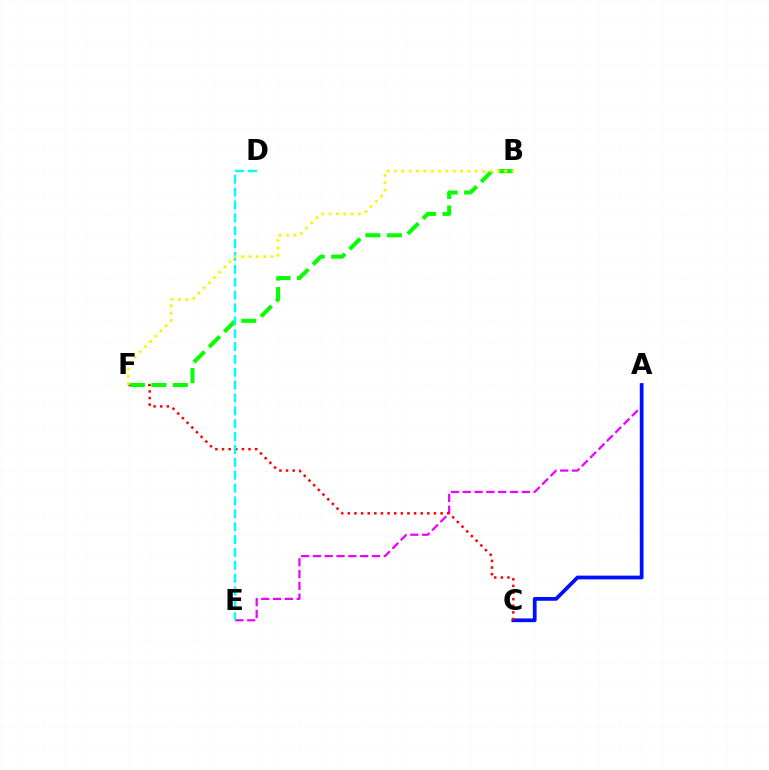{('A', 'E'): [{'color': '#ee00ff', 'line_style': 'dashed', 'thickness': 1.6}], ('A', 'C'): [{'color': '#0010ff', 'line_style': 'solid', 'thickness': 2.7}], ('C', 'F'): [{'color': '#ff0000', 'line_style': 'dotted', 'thickness': 1.8}], ('B', 'F'): [{'color': '#08ff00', 'line_style': 'dashed', 'thickness': 2.92}, {'color': '#fcf500', 'line_style': 'dotted', 'thickness': 2.0}], ('D', 'E'): [{'color': '#00fff6', 'line_style': 'dashed', 'thickness': 1.75}]}